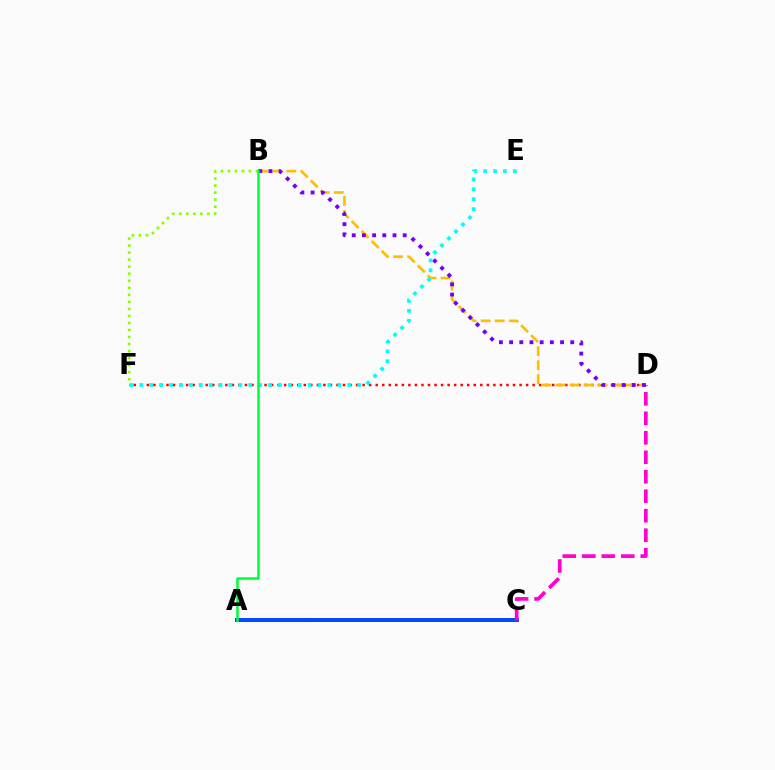{('D', 'F'): [{'color': '#ff0000', 'line_style': 'dotted', 'thickness': 1.78}], ('A', 'C'): [{'color': '#004bff', 'line_style': 'solid', 'thickness': 2.86}], ('C', 'D'): [{'color': '#ff00cf', 'line_style': 'dashed', 'thickness': 2.65}], ('B', 'D'): [{'color': '#ffbd00', 'line_style': 'dashed', 'thickness': 1.91}, {'color': '#7200ff', 'line_style': 'dotted', 'thickness': 2.77}], ('B', 'F'): [{'color': '#84ff00', 'line_style': 'dotted', 'thickness': 1.91}], ('E', 'F'): [{'color': '#00fff6', 'line_style': 'dotted', 'thickness': 2.69}], ('A', 'B'): [{'color': '#00ff39', 'line_style': 'solid', 'thickness': 1.81}]}